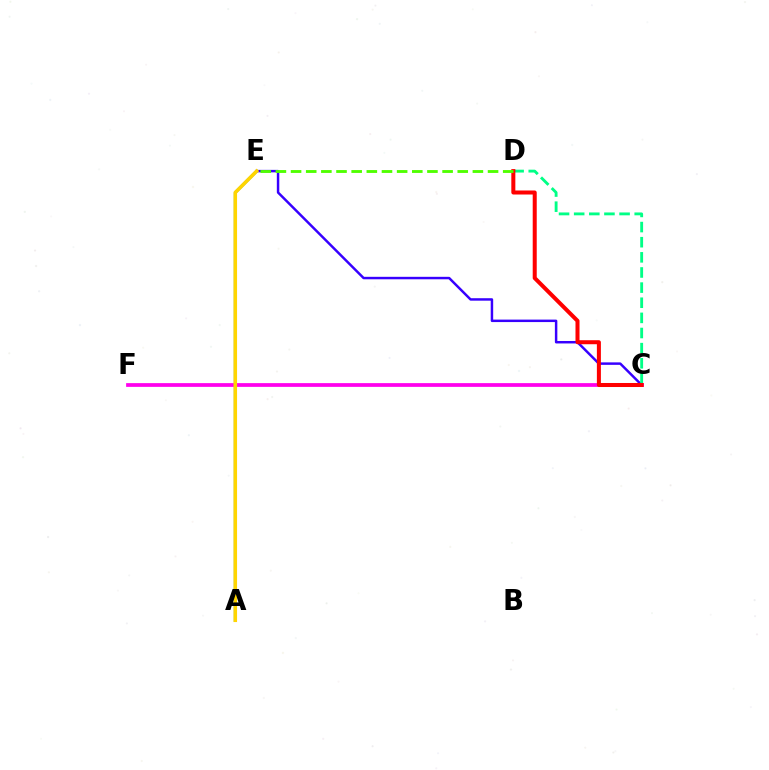{('A', 'E'): [{'color': '#009eff', 'line_style': 'solid', 'thickness': 2.06}, {'color': '#ffd500', 'line_style': 'solid', 'thickness': 2.56}], ('C', 'F'): [{'color': '#ff00ed', 'line_style': 'solid', 'thickness': 2.69}], ('C', 'E'): [{'color': '#3700ff', 'line_style': 'solid', 'thickness': 1.78}], ('C', 'D'): [{'color': '#00ff86', 'line_style': 'dashed', 'thickness': 2.06}, {'color': '#ff0000', 'line_style': 'solid', 'thickness': 2.89}], ('D', 'E'): [{'color': '#4fff00', 'line_style': 'dashed', 'thickness': 2.06}]}